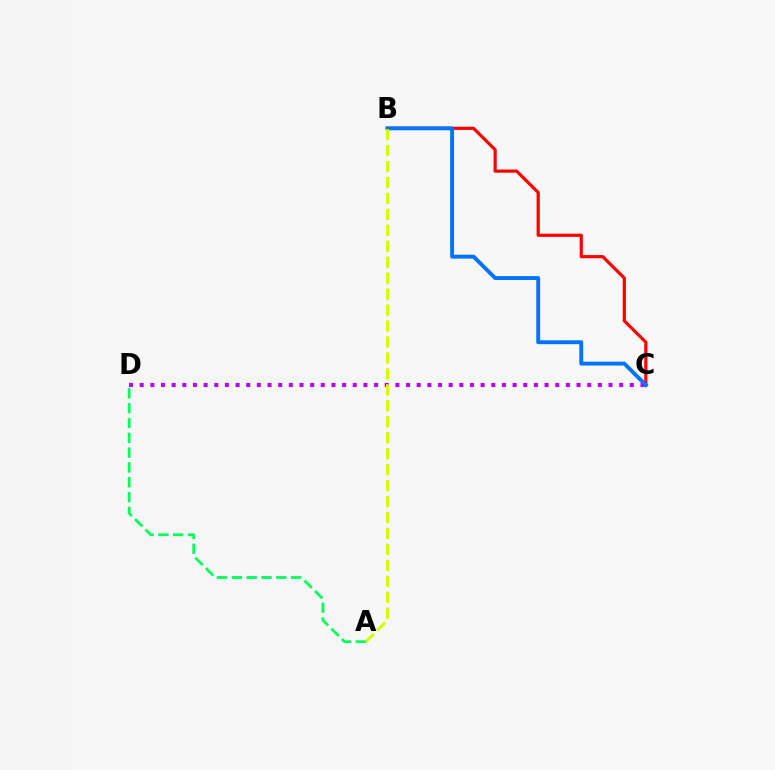{('B', 'C'): [{'color': '#ff0000', 'line_style': 'solid', 'thickness': 2.29}, {'color': '#0074ff', 'line_style': 'solid', 'thickness': 2.8}], ('C', 'D'): [{'color': '#b900ff', 'line_style': 'dotted', 'thickness': 2.9}], ('A', 'D'): [{'color': '#00ff5c', 'line_style': 'dashed', 'thickness': 2.01}], ('A', 'B'): [{'color': '#d1ff00', 'line_style': 'dashed', 'thickness': 2.17}]}